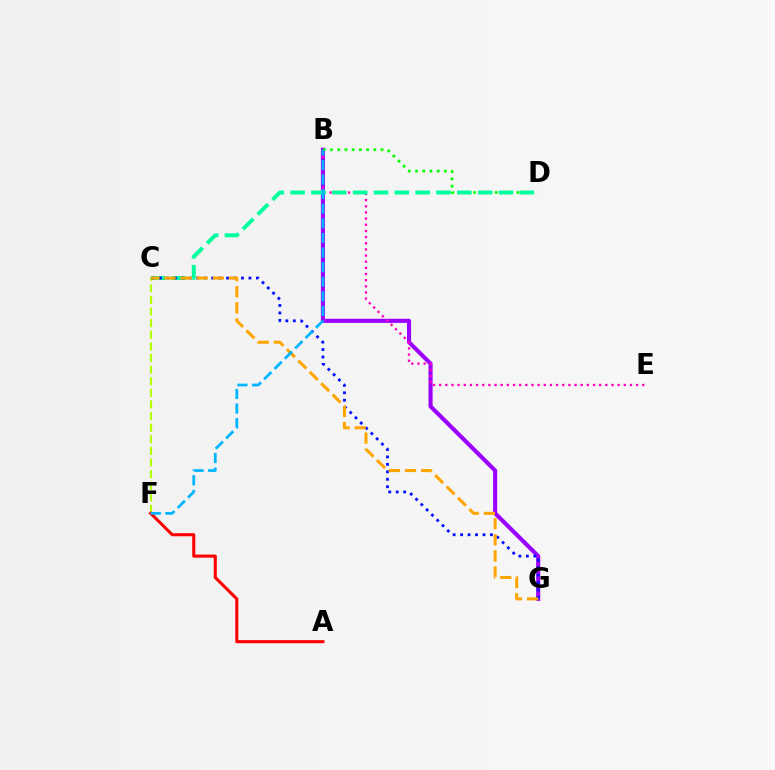{('B', 'G'): [{'color': '#9b00ff', 'line_style': 'solid', 'thickness': 2.96}], ('C', 'F'): [{'color': '#b3ff00', 'line_style': 'dashed', 'thickness': 1.58}], ('B', 'E'): [{'color': '#ff00bd', 'line_style': 'dotted', 'thickness': 1.67}], ('A', 'F'): [{'color': '#ff0000', 'line_style': 'solid', 'thickness': 2.21}], ('B', 'D'): [{'color': '#08ff00', 'line_style': 'dotted', 'thickness': 1.96}], ('C', 'D'): [{'color': '#00ff9d', 'line_style': 'dashed', 'thickness': 2.83}], ('C', 'G'): [{'color': '#0010ff', 'line_style': 'dotted', 'thickness': 2.03}, {'color': '#ffa500', 'line_style': 'dashed', 'thickness': 2.19}], ('B', 'F'): [{'color': '#00b5ff', 'line_style': 'dashed', 'thickness': 1.98}]}